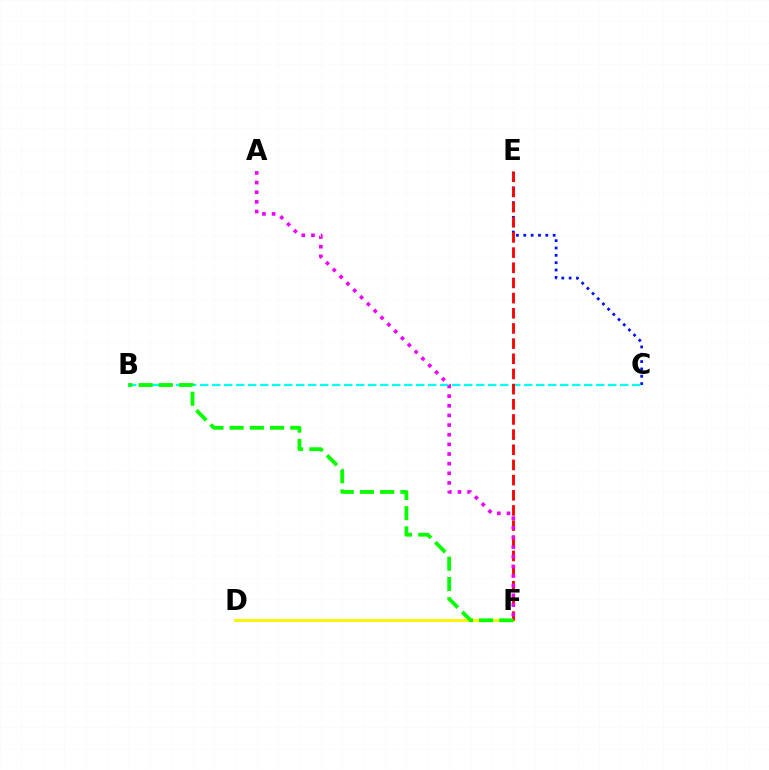{('D', 'F'): [{'color': '#fcf500', 'line_style': 'solid', 'thickness': 2.13}], ('C', 'E'): [{'color': '#0010ff', 'line_style': 'dotted', 'thickness': 2.0}], ('B', 'C'): [{'color': '#00fff6', 'line_style': 'dashed', 'thickness': 1.63}], ('E', 'F'): [{'color': '#ff0000', 'line_style': 'dashed', 'thickness': 2.06}], ('A', 'F'): [{'color': '#ee00ff', 'line_style': 'dotted', 'thickness': 2.62}], ('B', 'F'): [{'color': '#08ff00', 'line_style': 'dashed', 'thickness': 2.75}]}